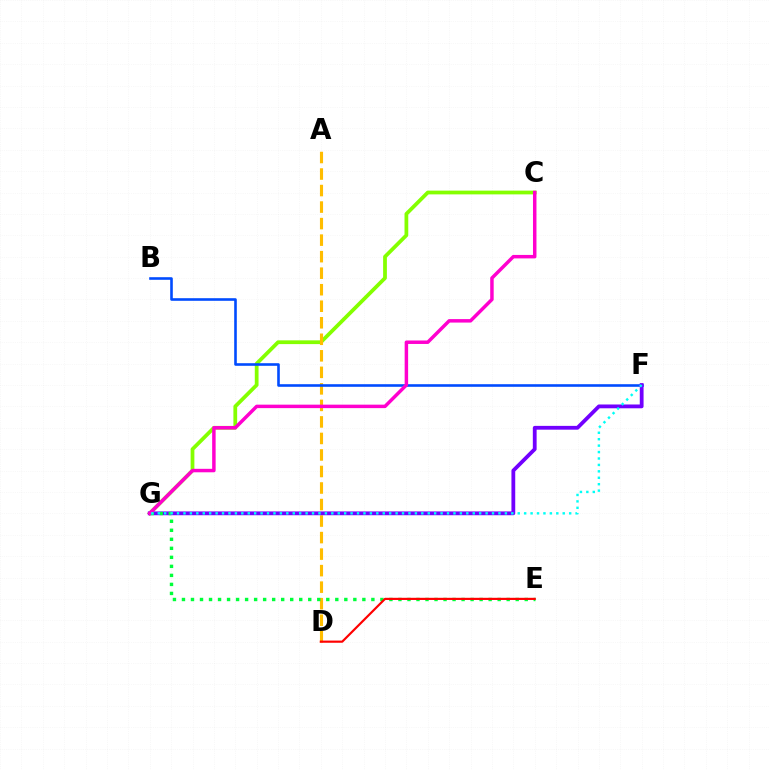{('C', 'G'): [{'color': '#84ff00', 'line_style': 'solid', 'thickness': 2.7}, {'color': '#ff00cf', 'line_style': 'solid', 'thickness': 2.5}], ('A', 'D'): [{'color': '#ffbd00', 'line_style': 'dashed', 'thickness': 2.24}], ('B', 'F'): [{'color': '#004bff', 'line_style': 'solid', 'thickness': 1.88}], ('F', 'G'): [{'color': '#7200ff', 'line_style': 'solid', 'thickness': 2.73}, {'color': '#00fff6', 'line_style': 'dotted', 'thickness': 1.75}], ('E', 'G'): [{'color': '#00ff39', 'line_style': 'dotted', 'thickness': 2.45}], ('D', 'E'): [{'color': '#ff0000', 'line_style': 'solid', 'thickness': 1.57}]}